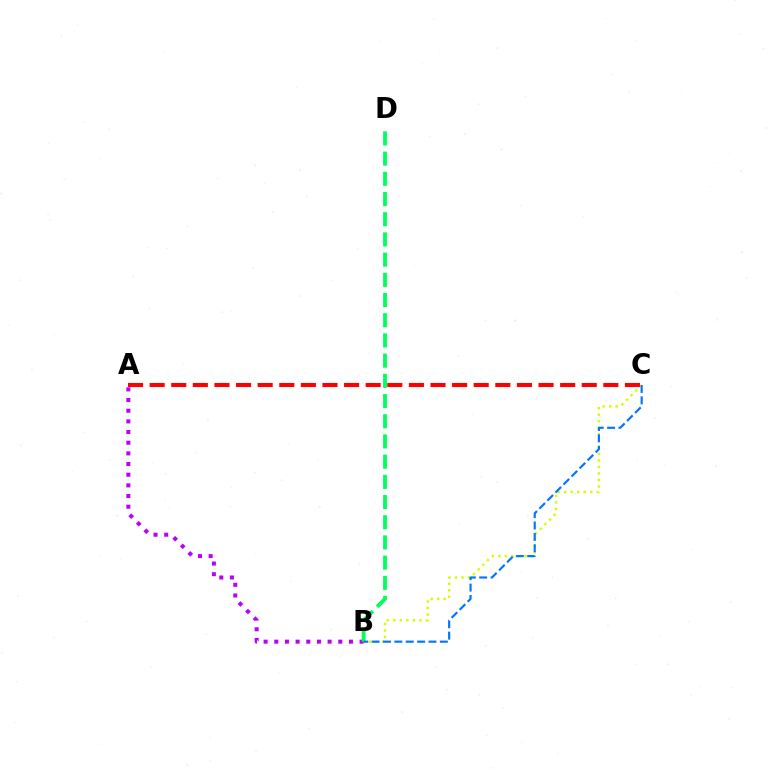{('B', 'C'): [{'color': '#d1ff00', 'line_style': 'dotted', 'thickness': 1.77}, {'color': '#0074ff', 'line_style': 'dashed', 'thickness': 1.55}], ('A', 'C'): [{'color': '#ff0000', 'line_style': 'dashed', 'thickness': 2.93}], ('A', 'B'): [{'color': '#b900ff', 'line_style': 'dotted', 'thickness': 2.9}], ('B', 'D'): [{'color': '#00ff5c', 'line_style': 'dashed', 'thickness': 2.74}]}